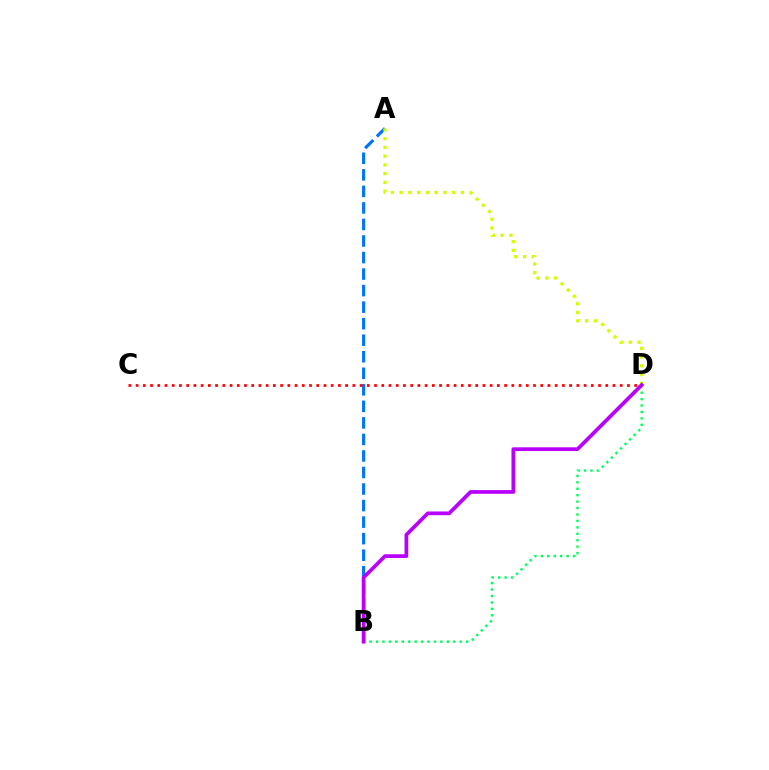{('B', 'D'): [{'color': '#00ff5c', 'line_style': 'dotted', 'thickness': 1.75}, {'color': '#b900ff', 'line_style': 'solid', 'thickness': 2.69}], ('A', 'B'): [{'color': '#0074ff', 'line_style': 'dashed', 'thickness': 2.25}], ('C', 'D'): [{'color': '#ff0000', 'line_style': 'dotted', 'thickness': 1.96}], ('A', 'D'): [{'color': '#d1ff00', 'line_style': 'dotted', 'thickness': 2.38}]}